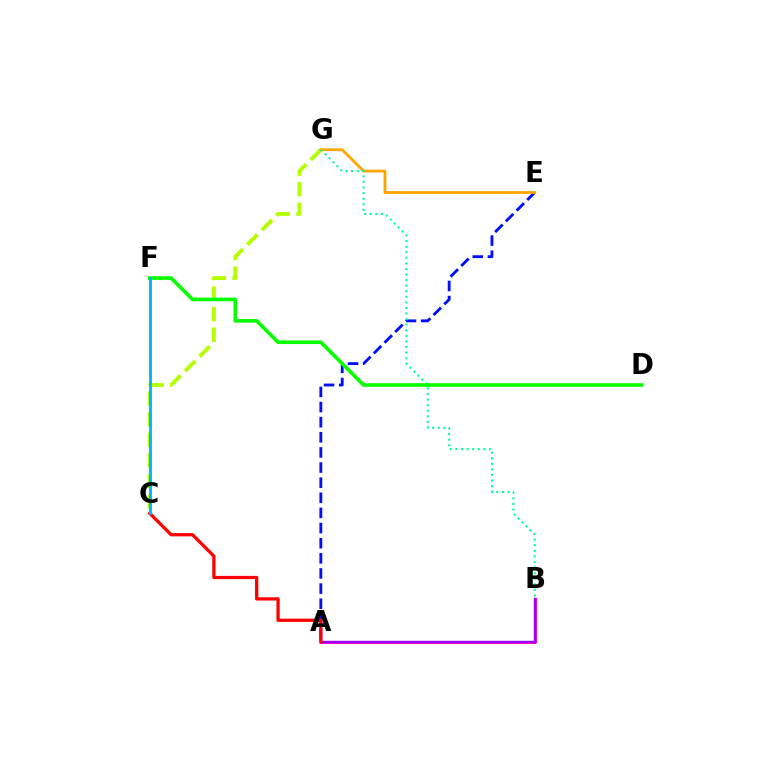{('A', 'E'): [{'color': '#0010ff', 'line_style': 'dashed', 'thickness': 2.06}], ('C', 'G'): [{'color': '#b3ff00', 'line_style': 'dashed', 'thickness': 2.8}], ('A', 'B'): [{'color': '#ff00bd', 'line_style': 'solid', 'thickness': 2.12}, {'color': '#9b00ff', 'line_style': 'solid', 'thickness': 1.75}], ('E', 'G'): [{'color': '#ffa500', 'line_style': 'solid', 'thickness': 2.01}], ('B', 'G'): [{'color': '#00ff9d', 'line_style': 'dotted', 'thickness': 1.52}], ('A', 'C'): [{'color': '#ff0000', 'line_style': 'solid', 'thickness': 2.34}], ('D', 'F'): [{'color': '#08ff00', 'line_style': 'solid', 'thickness': 2.62}], ('C', 'F'): [{'color': '#00b5ff', 'line_style': 'solid', 'thickness': 2.05}]}